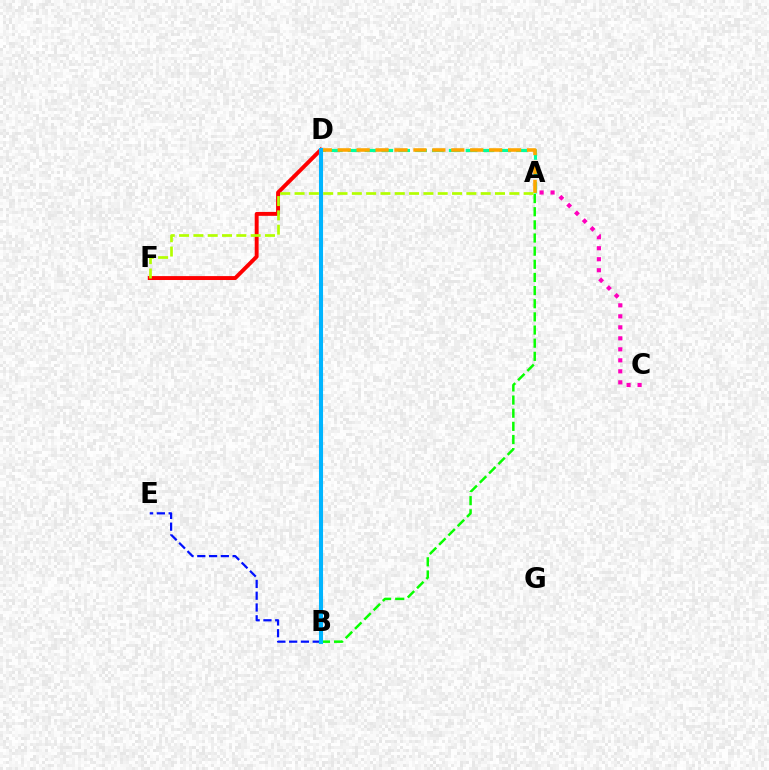{('B', 'E'): [{'color': '#0010ff', 'line_style': 'dashed', 'thickness': 1.6}], ('D', 'F'): [{'color': '#ff0000', 'line_style': 'solid', 'thickness': 2.82}], ('A', 'D'): [{'color': '#00ff9d', 'line_style': 'dashed', 'thickness': 2.29}, {'color': '#ffa500', 'line_style': 'dashed', 'thickness': 2.57}], ('A', 'B'): [{'color': '#08ff00', 'line_style': 'dashed', 'thickness': 1.79}], ('A', 'C'): [{'color': '#ff00bd', 'line_style': 'dotted', 'thickness': 2.99}], ('B', 'D'): [{'color': '#9b00ff', 'line_style': 'solid', 'thickness': 2.78}, {'color': '#00b5ff', 'line_style': 'solid', 'thickness': 2.93}], ('A', 'F'): [{'color': '#b3ff00', 'line_style': 'dashed', 'thickness': 1.94}]}